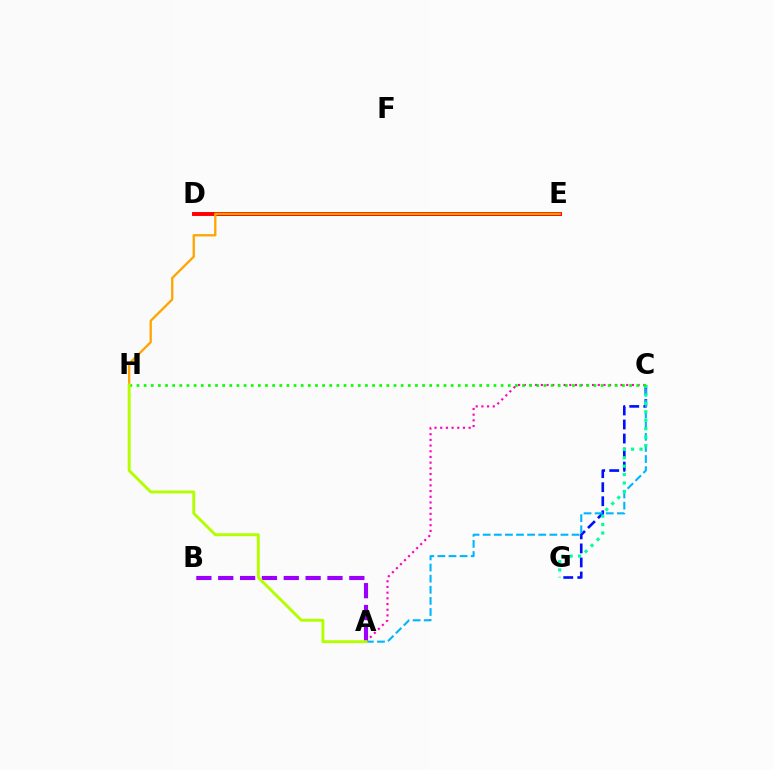{('A', 'B'): [{'color': '#9b00ff', 'line_style': 'dashed', 'thickness': 2.97}], ('C', 'G'): [{'color': '#0010ff', 'line_style': 'dashed', 'thickness': 1.91}, {'color': '#00ff9d', 'line_style': 'dotted', 'thickness': 2.29}], ('D', 'E'): [{'color': '#ff0000', 'line_style': 'solid', 'thickness': 2.83}], ('E', 'H'): [{'color': '#ffa500', 'line_style': 'solid', 'thickness': 1.67}], ('A', 'C'): [{'color': '#ff00bd', 'line_style': 'dotted', 'thickness': 1.55}, {'color': '#00b5ff', 'line_style': 'dashed', 'thickness': 1.51}], ('C', 'H'): [{'color': '#08ff00', 'line_style': 'dotted', 'thickness': 1.94}], ('A', 'H'): [{'color': '#b3ff00', 'line_style': 'solid', 'thickness': 2.11}]}